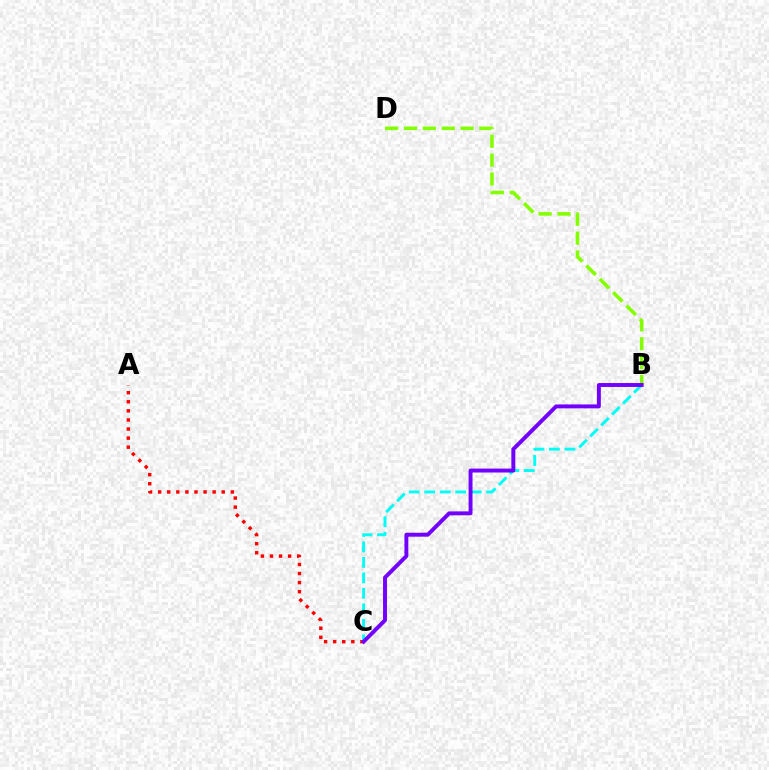{('B', 'D'): [{'color': '#84ff00', 'line_style': 'dashed', 'thickness': 2.56}], ('B', 'C'): [{'color': '#00fff6', 'line_style': 'dashed', 'thickness': 2.1}, {'color': '#7200ff', 'line_style': 'solid', 'thickness': 2.82}], ('A', 'C'): [{'color': '#ff0000', 'line_style': 'dotted', 'thickness': 2.47}]}